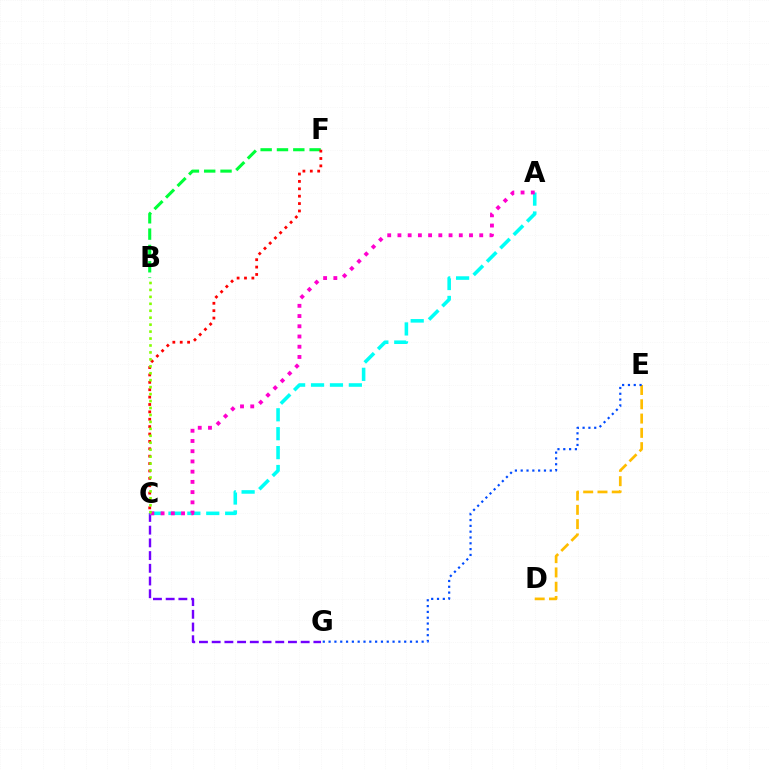{('C', 'G'): [{'color': '#7200ff', 'line_style': 'dashed', 'thickness': 1.73}], ('B', 'F'): [{'color': '#00ff39', 'line_style': 'dashed', 'thickness': 2.22}], ('A', 'C'): [{'color': '#00fff6', 'line_style': 'dashed', 'thickness': 2.57}, {'color': '#ff00cf', 'line_style': 'dotted', 'thickness': 2.78}], ('D', 'E'): [{'color': '#ffbd00', 'line_style': 'dashed', 'thickness': 1.94}], ('C', 'F'): [{'color': '#ff0000', 'line_style': 'dotted', 'thickness': 2.01}], ('B', 'C'): [{'color': '#84ff00', 'line_style': 'dotted', 'thickness': 1.89}], ('E', 'G'): [{'color': '#004bff', 'line_style': 'dotted', 'thickness': 1.58}]}